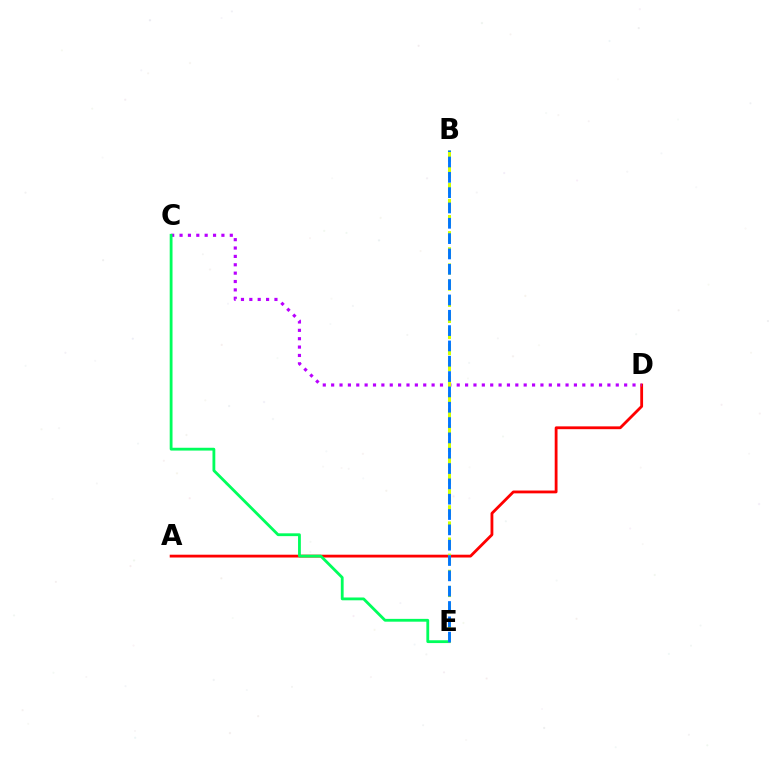{('A', 'D'): [{'color': '#ff0000', 'line_style': 'solid', 'thickness': 2.02}], ('C', 'D'): [{'color': '#b900ff', 'line_style': 'dotted', 'thickness': 2.27}], ('C', 'E'): [{'color': '#00ff5c', 'line_style': 'solid', 'thickness': 2.02}], ('B', 'E'): [{'color': '#d1ff00', 'line_style': 'dashed', 'thickness': 2.19}, {'color': '#0074ff', 'line_style': 'dashed', 'thickness': 2.08}]}